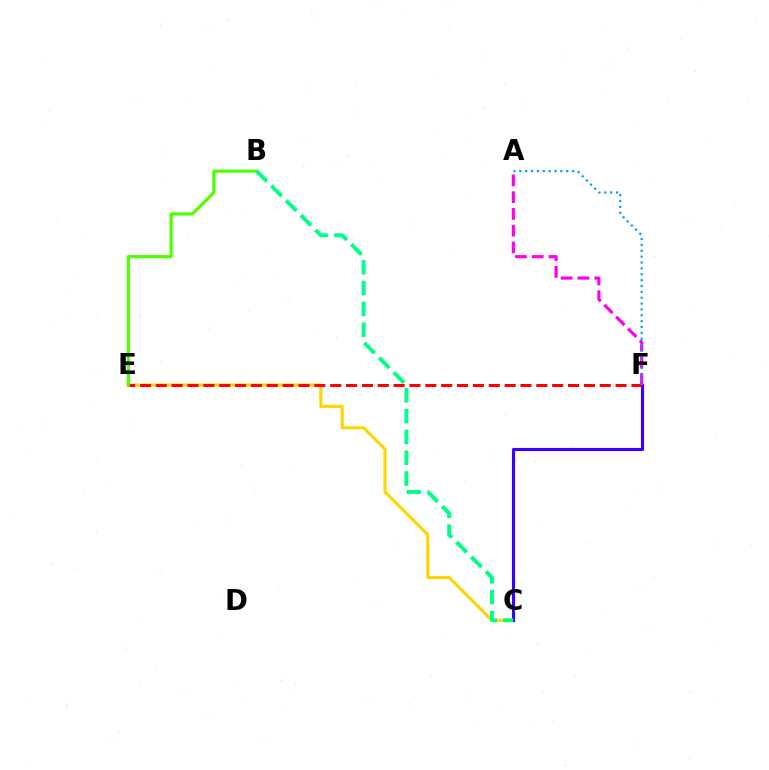{('C', 'E'): [{'color': '#ffd500', 'line_style': 'solid', 'thickness': 2.24}], ('C', 'F'): [{'color': '#3700ff', 'line_style': 'solid', 'thickness': 2.25}], ('E', 'F'): [{'color': '#ff0000', 'line_style': 'dashed', 'thickness': 2.15}], ('B', 'E'): [{'color': '#4fff00', 'line_style': 'solid', 'thickness': 2.29}], ('B', 'C'): [{'color': '#00ff86', 'line_style': 'dashed', 'thickness': 2.83}], ('A', 'F'): [{'color': '#ff00ed', 'line_style': 'dashed', 'thickness': 2.28}, {'color': '#009eff', 'line_style': 'dotted', 'thickness': 1.59}]}